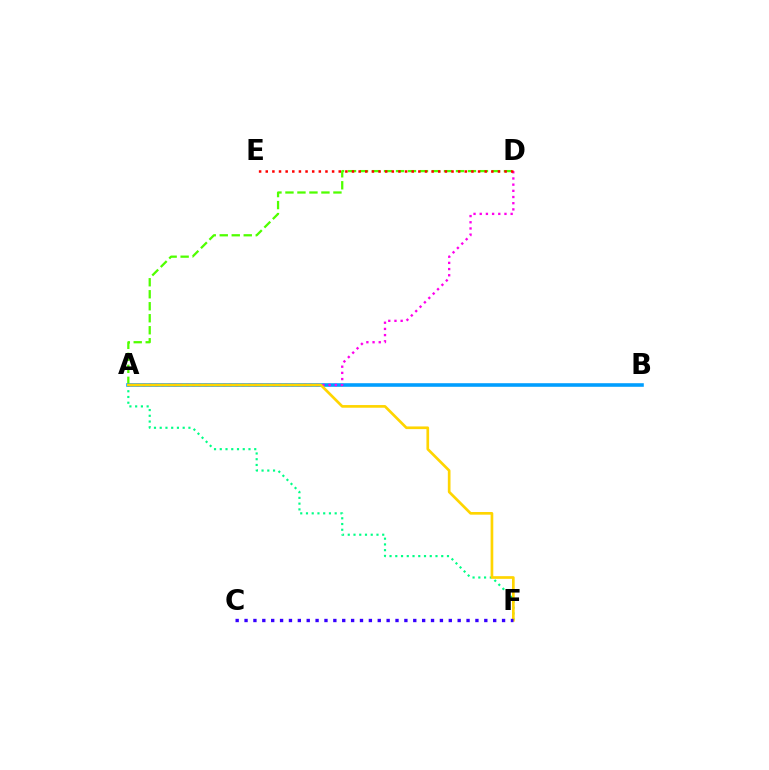{('A', 'F'): [{'color': '#00ff86', 'line_style': 'dotted', 'thickness': 1.56}, {'color': '#ffd500', 'line_style': 'solid', 'thickness': 1.93}], ('A', 'D'): [{'color': '#4fff00', 'line_style': 'dashed', 'thickness': 1.63}, {'color': '#ff00ed', 'line_style': 'dotted', 'thickness': 1.68}], ('A', 'B'): [{'color': '#009eff', 'line_style': 'solid', 'thickness': 2.58}], ('D', 'E'): [{'color': '#ff0000', 'line_style': 'dotted', 'thickness': 1.8}], ('C', 'F'): [{'color': '#3700ff', 'line_style': 'dotted', 'thickness': 2.41}]}